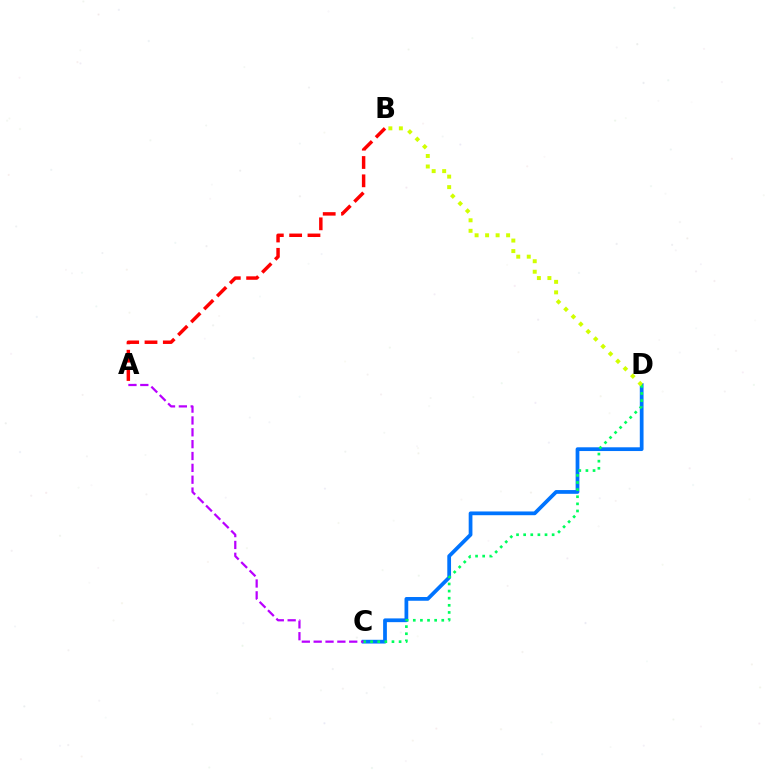{('C', 'D'): [{'color': '#0074ff', 'line_style': 'solid', 'thickness': 2.7}, {'color': '#00ff5c', 'line_style': 'dotted', 'thickness': 1.93}], ('A', 'C'): [{'color': '#b900ff', 'line_style': 'dashed', 'thickness': 1.61}], ('B', 'D'): [{'color': '#d1ff00', 'line_style': 'dotted', 'thickness': 2.85}], ('A', 'B'): [{'color': '#ff0000', 'line_style': 'dashed', 'thickness': 2.49}]}